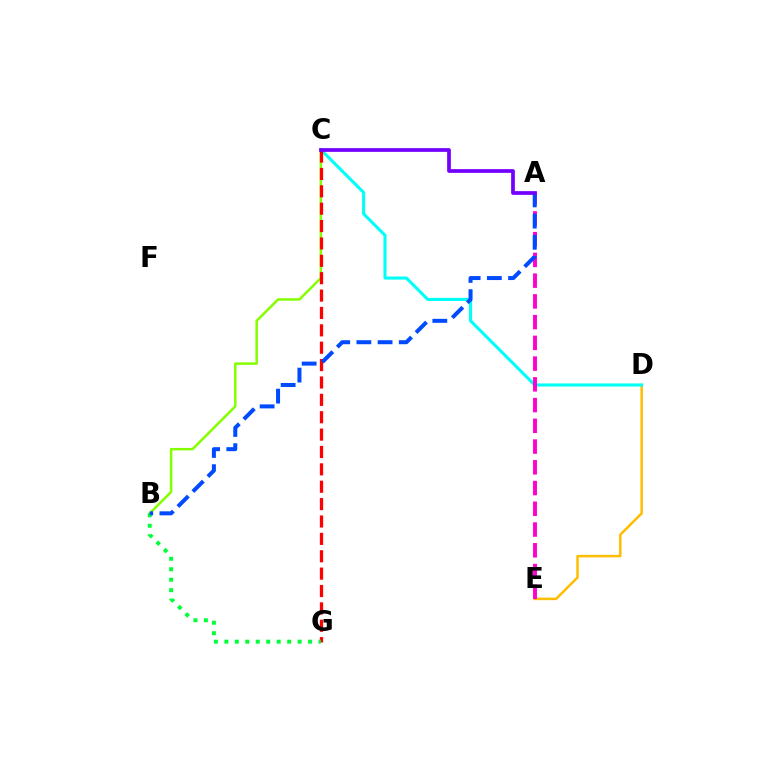{('D', 'E'): [{'color': '#ffbd00', 'line_style': 'solid', 'thickness': 1.8}], ('B', 'C'): [{'color': '#84ff00', 'line_style': 'solid', 'thickness': 1.79}], ('C', 'D'): [{'color': '#00fff6', 'line_style': 'solid', 'thickness': 2.22}], ('C', 'G'): [{'color': '#ff0000', 'line_style': 'dashed', 'thickness': 2.36}], ('B', 'G'): [{'color': '#00ff39', 'line_style': 'dotted', 'thickness': 2.84}], ('A', 'E'): [{'color': '#ff00cf', 'line_style': 'dashed', 'thickness': 2.82}], ('A', 'B'): [{'color': '#004bff', 'line_style': 'dashed', 'thickness': 2.88}], ('A', 'C'): [{'color': '#7200ff', 'line_style': 'solid', 'thickness': 2.68}]}